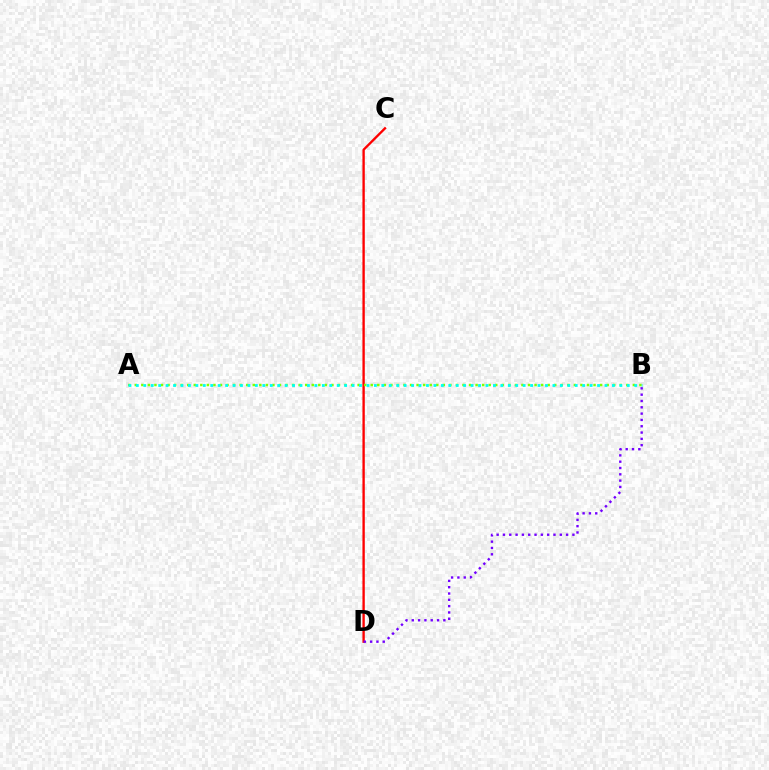{('C', 'D'): [{'color': '#ff0000', 'line_style': 'solid', 'thickness': 1.7}], ('B', 'D'): [{'color': '#7200ff', 'line_style': 'dotted', 'thickness': 1.72}], ('A', 'B'): [{'color': '#84ff00', 'line_style': 'dotted', 'thickness': 1.78}, {'color': '#00fff6', 'line_style': 'dotted', 'thickness': 2.02}]}